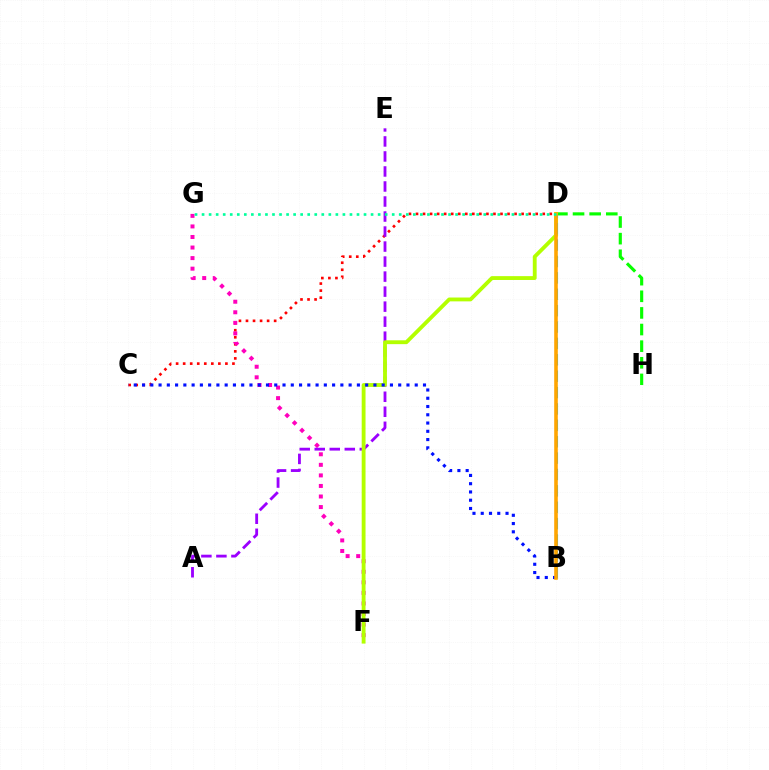{('D', 'H'): [{'color': '#08ff00', 'line_style': 'dashed', 'thickness': 2.26}], ('C', 'D'): [{'color': '#ff0000', 'line_style': 'dotted', 'thickness': 1.91}], ('F', 'G'): [{'color': '#ff00bd', 'line_style': 'dotted', 'thickness': 2.87}], ('A', 'E'): [{'color': '#9b00ff', 'line_style': 'dashed', 'thickness': 2.04}], ('D', 'F'): [{'color': '#b3ff00', 'line_style': 'solid', 'thickness': 2.77}], ('B', 'C'): [{'color': '#0010ff', 'line_style': 'dotted', 'thickness': 2.25}], ('B', 'D'): [{'color': '#00b5ff', 'line_style': 'dashed', 'thickness': 2.23}, {'color': '#ffa500', 'line_style': 'solid', 'thickness': 2.58}], ('D', 'G'): [{'color': '#00ff9d', 'line_style': 'dotted', 'thickness': 1.91}]}